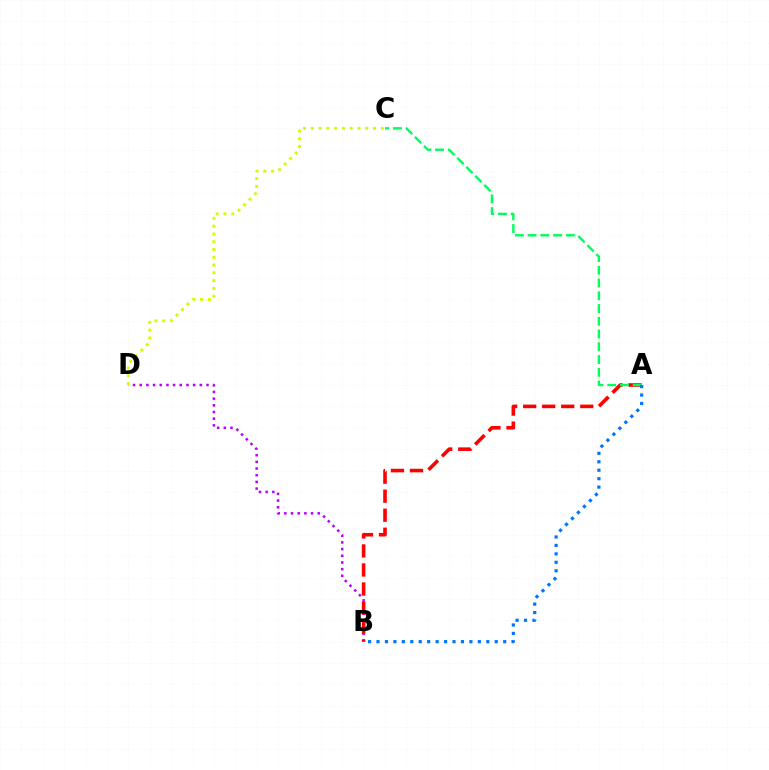{('B', 'D'): [{'color': '#b900ff', 'line_style': 'dotted', 'thickness': 1.81}], ('A', 'B'): [{'color': '#ff0000', 'line_style': 'dashed', 'thickness': 2.59}, {'color': '#0074ff', 'line_style': 'dotted', 'thickness': 2.29}], ('C', 'D'): [{'color': '#d1ff00', 'line_style': 'dotted', 'thickness': 2.11}], ('A', 'C'): [{'color': '#00ff5c', 'line_style': 'dashed', 'thickness': 1.73}]}